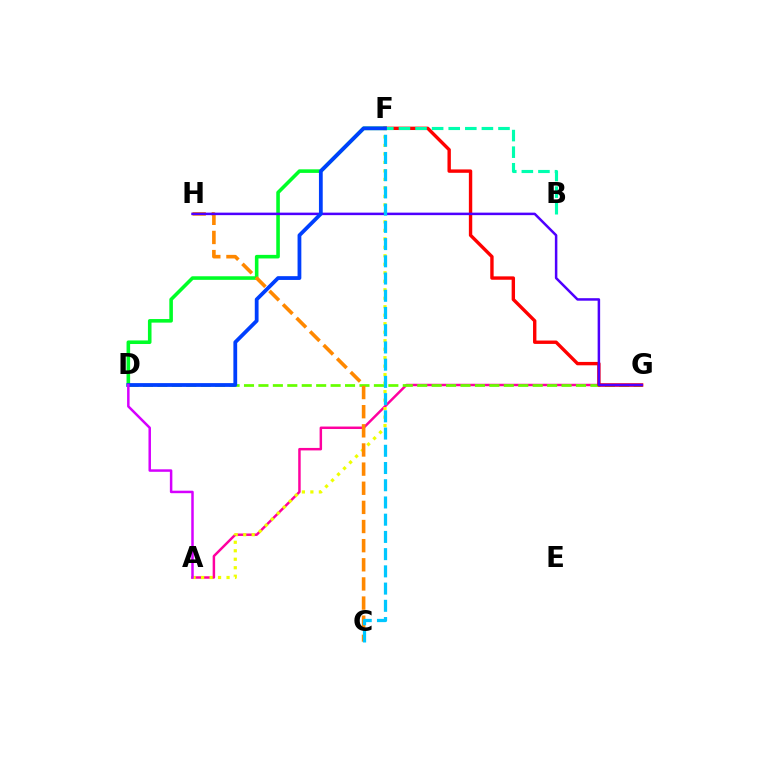{('A', 'G'): [{'color': '#ff00a0', 'line_style': 'solid', 'thickness': 1.78}], ('D', 'G'): [{'color': '#66ff00', 'line_style': 'dashed', 'thickness': 1.96}], ('D', 'F'): [{'color': '#00ff27', 'line_style': 'solid', 'thickness': 2.58}, {'color': '#003fff', 'line_style': 'solid', 'thickness': 2.72}], ('F', 'G'): [{'color': '#ff0000', 'line_style': 'solid', 'thickness': 2.44}], ('A', 'F'): [{'color': '#eeff00', 'line_style': 'dotted', 'thickness': 2.31}], ('C', 'H'): [{'color': '#ff8800', 'line_style': 'dashed', 'thickness': 2.6}], ('B', 'F'): [{'color': '#00ffaf', 'line_style': 'dashed', 'thickness': 2.25}], ('G', 'H'): [{'color': '#4f00ff', 'line_style': 'solid', 'thickness': 1.8}], ('C', 'F'): [{'color': '#00c7ff', 'line_style': 'dashed', 'thickness': 2.34}], ('A', 'D'): [{'color': '#d600ff', 'line_style': 'solid', 'thickness': 1.8}]}